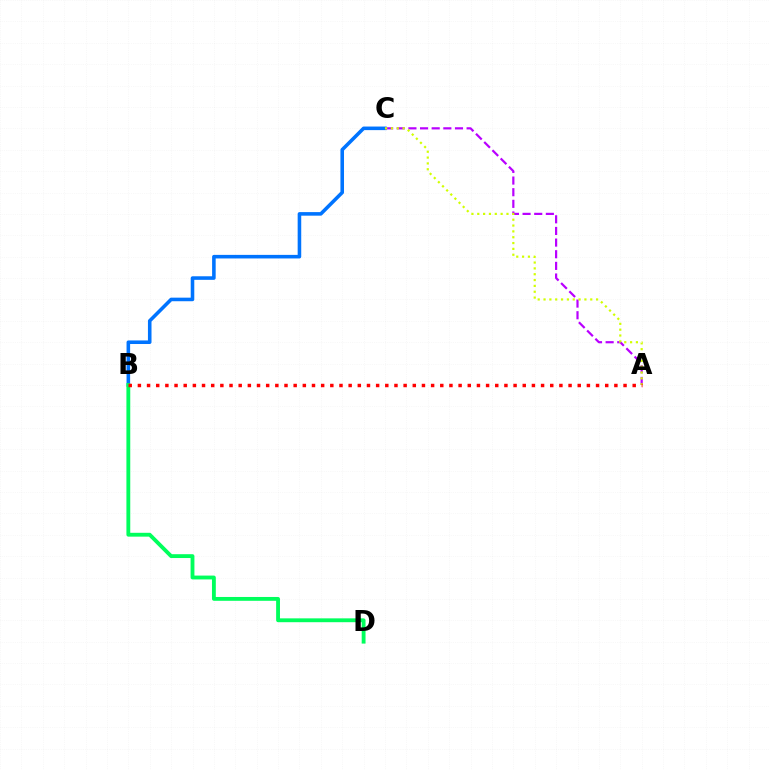{('B', 'C'): [{'color': '#0074ff', 'line_style': 'solid', 'thickness': 2.57}], ('A', 'C'): [{'color': '#b900ff', 'line_style': 'dashed', 'thickness': 1.58}, {'color': '#d1ff00', 'line_style': 'dotted', 'thickness': 1.59}], ('B', 'D'): [{'color': '#00ff5c', 'line_style': 'solid', 'thickness': 2.77}], ('A', 'B'): [{'color': '#ff0000', 'line_style': 'dotted', 'thickness': 2.49}]}